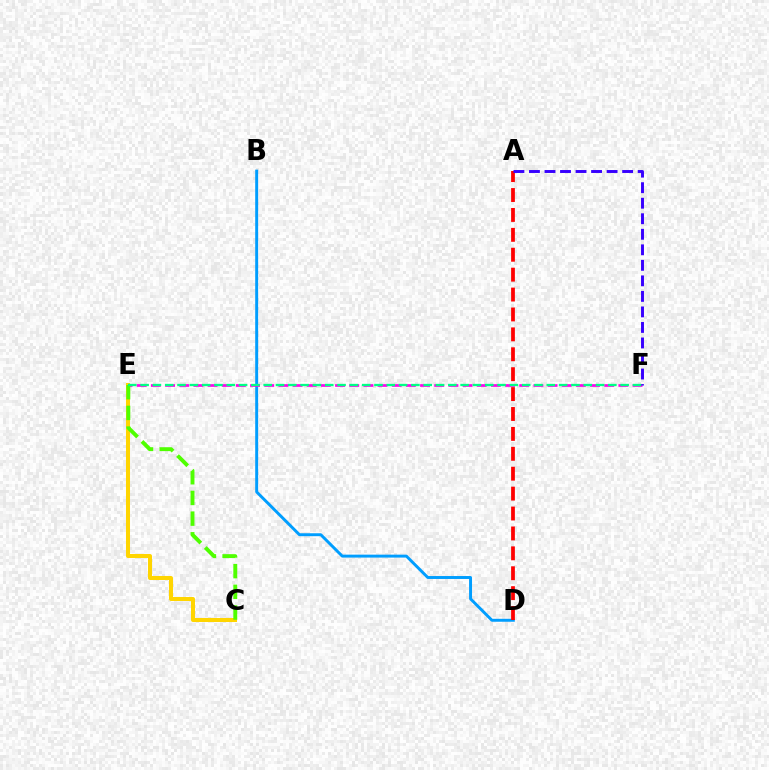{('B', 'D'): [{'color': '#009eff', 'line_style': 'solid', 'thickness': 2.11}], ('C', 'E'): [{'color': '#ffd500', 'line_style': 'solid', 'thickness': 2.9}, {'color': '#4fff00', 'line_style': 'dashed', 'thickness': 2.81}], ('A', 'D'): [{'color': '#ff0000', 'line_style': 'dashed', 'thickness': 2.7}], ('E', 'F'): [{'color': '#ff00ed', 'line_style': 'dashed', 'thickness': 1.92}, {'color': '#00ff86', 'line_style': 'dashed', 'thickness': 1.67}], ('A', 'F'): [{'color': '#3700ff', 'line_style': 'dashed', 'thickness': 2.11}]}